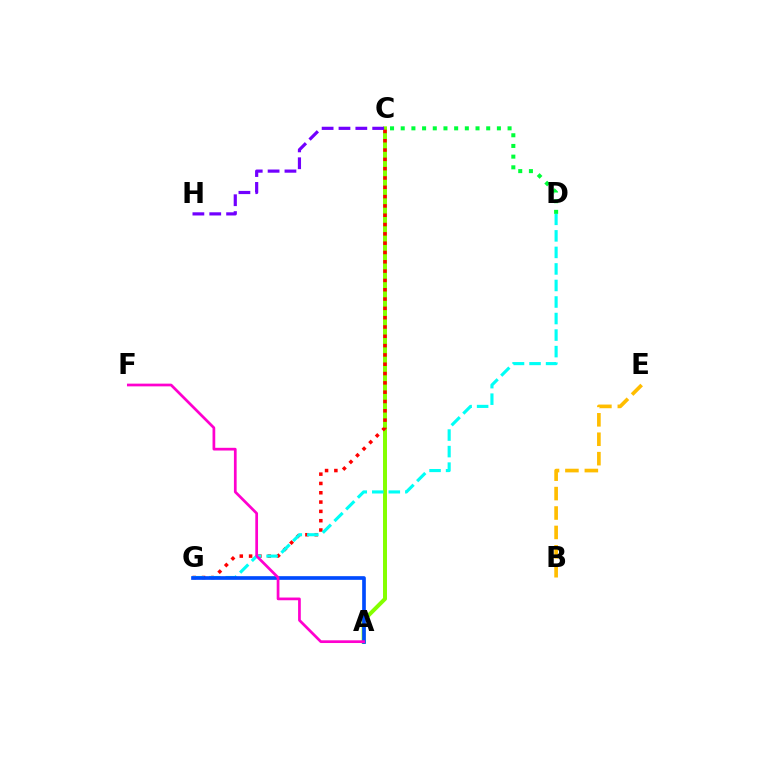{('A', 'C'): [{'color': '#84ff00', 'line_style': 'solid', 'thickness': 2.87}], ('C', 'D'): [{'color': '#00ff39', 'line_style': 'dotted', 'thickness': 2.9}], ('C', 'G'): [{'color': '#ff0000', 'line_style': 'dotted', 'thickness': 2.53}], ('C', 'H'): [{'color': '#7200ff', 'line_style': 'dashed', 'thickness': 2.29}], ('D', 'G'): [{'color': '#00fff6', 'line_style': 'dashed', 'thickness': 2.25}], ('A', 'G'): [{'color': '#004bff', 'line_style': 'solid', 'thickness': 2.64}], ('A', 'F'): [{'color': '#ff00cf', 'line_style': 'solid', 'thickness': 1.96}], ('B', 'E'): [{'color': '#ffbd00', 'line_style': 'dashed', 'thickness': 2.64}]}